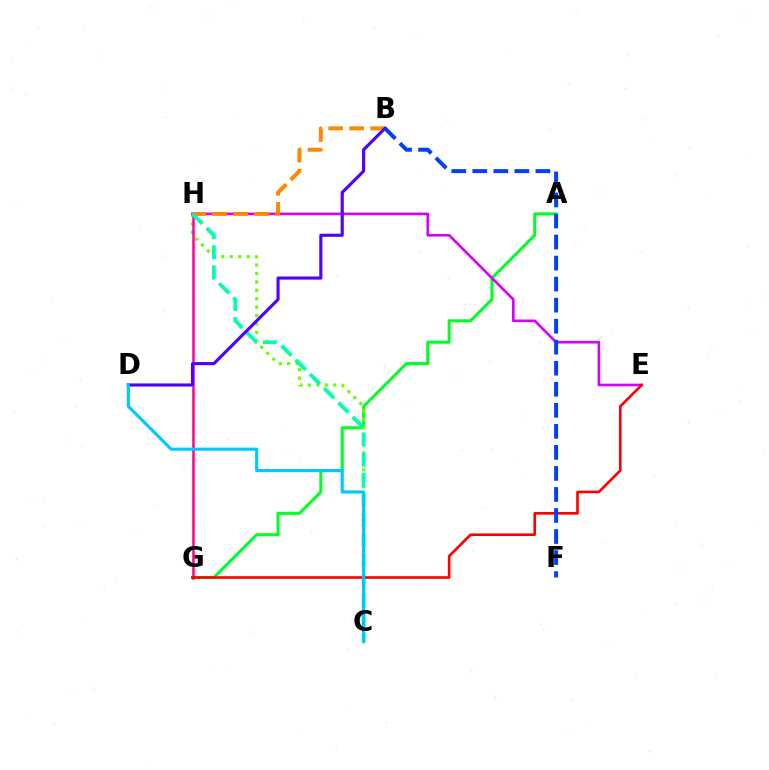{('A', 'G'): [{'color': '#00ff27', 'line_style': 'solid', 'thickness': 2.18}], ('C', 'H'): [{'color': '#66ff00', 'line_style': 'dotted', 'thickness': 2.29}, {'color': '#00ffaf', 'line_style': 'dashed', 'thickness': 2.74}], ('D', 'G'): [{'color': '#eeff00', 'line_style': 'dashed', 'thickness': 1.54}], ('G', 'H'): [{'color': '#ff00a0', 'line_style': 'solid', 'thickness': 1.8}], ('E', 'H'): [{'color': '#d600ff', 'line_style': 'solid', 'thickness': 1.9}], ('B', 'H'): [{'color': '#ff8800', 'line_style': 'dashed', 'thickness': 2.85}], ('B', 'D'): [{'color': '#4f00ff', 'line_style': 'solid', 'thickness': 2.25}], ('E', 'G'): [{'color': '#ff0000', 'line_style': 'solid', 'thickness': 1.9}], ('B', 'F'): [{'color': '#003fff', 'line_style': 'dashed', 'thickness': 2.86}], ('C', 'D'): [{'color': '#00c7ff', 'line_style': 'solid', 'thickness': 2.24}]}